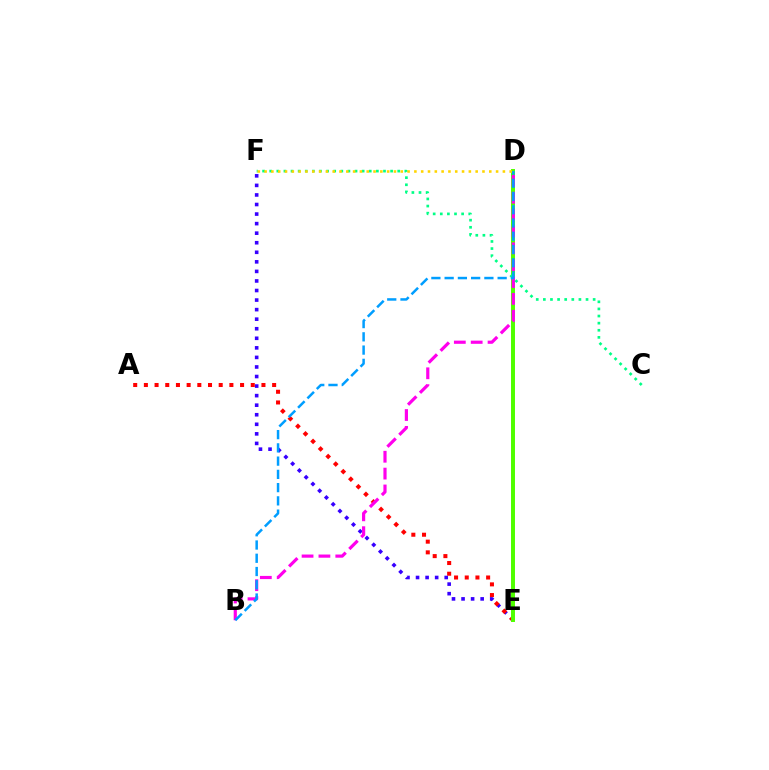{('E', 'F'): [{'color': '#3700ff', 'line_style': 'dotted', 'thickness': 2.6}], ('A', 'E'): [{'color': '#ff0000', 'line_style': 'dotted', 'thickness': 2.9}], ('D', 'E'): [{'color': '#4fff00', 'line_style': 'solid', 'thickness': 2.85}], ('B', 'D'): [{'color': '#ff00ed', 'line_style': 'dashed', 'thickness': 2.29}, {'color': '#009eff', 'line_style': 'dashed', 'thickness': 1.8}], ('C', 'F'): [{'color': '#00ff86', 'line_style': 'dotted', 'thickness': 1.93}], ('D', 'F'): [{'color': '#ffd500', 'line_style': 'dotted', 'thickness': 1.85}]}